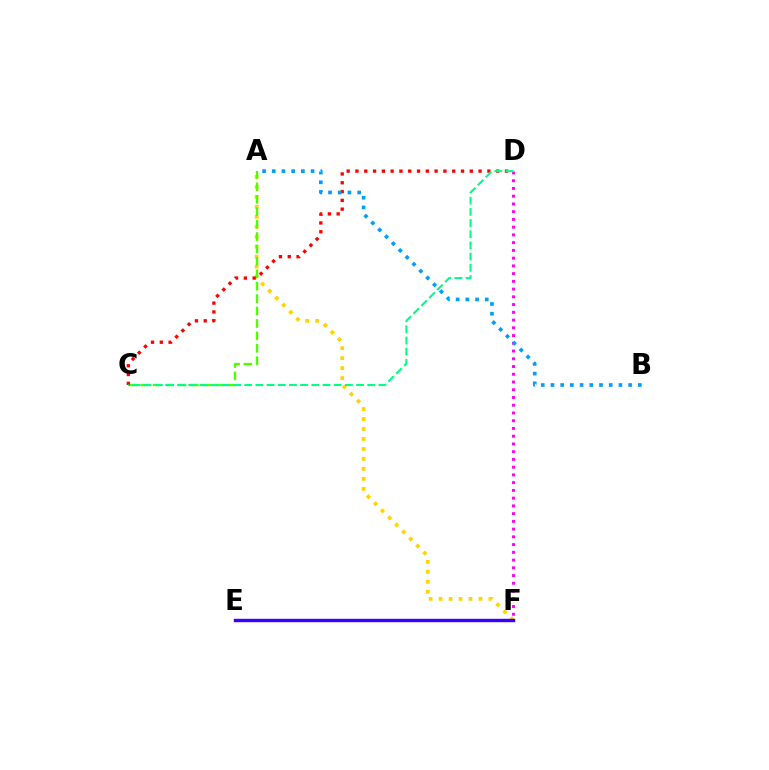{('A', 'F'): [{'color': '#ffd500', 'line_style': 'dotted', 'thickness': 2.71}], ('A', 'C'): [{'color': '#4fff00', 'line_style': 'dashed', 'thickness': 1.69}], ('C', 'D'): [{'color': '#ff0000', 'line_style': 'dotted', 'thickness': 2.39}, {'color': '#00ff86', 'line_style': 'dashed', 'thickness': 1.52}], ('D', 'F'): [{'color': '#ff00ed', 'line_style': 'dotted', 'thickness': 2.1}], ('E', 'F'): [{'color': '#3700ff', 'line_style': 'solid', 'thickness': 2.45}], ('A', 'B'): [{'color': '#009eff', 'line_style': 'dotted', 'thickness': 2.64}]}